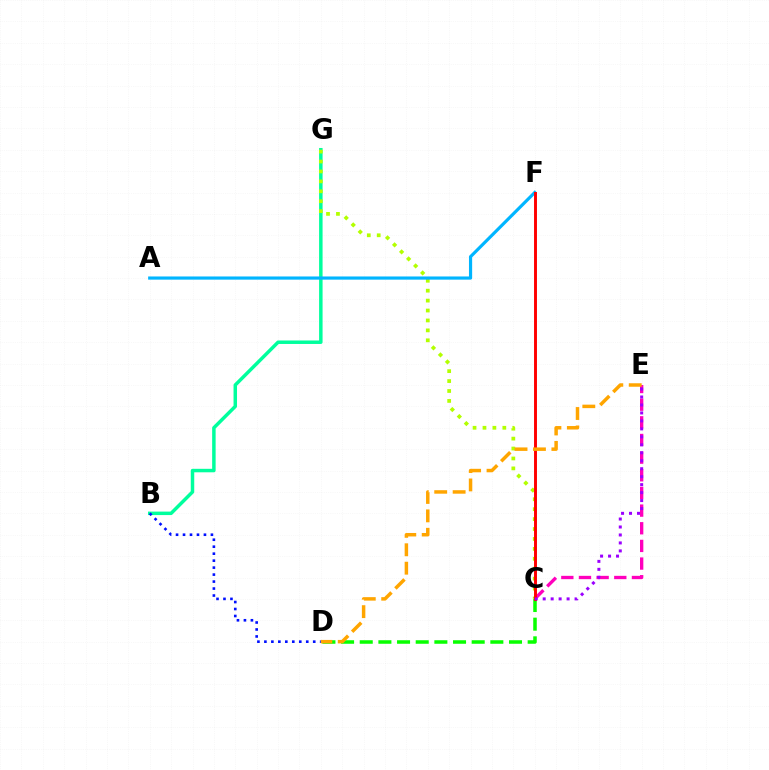{('B', 'G'): [{'color': '#00ff9d', 'line_style': 'solid', 'thickness': 2.51}], ('C', 'D'): [{'color': '#08ff00', 'line_style': 'dashed', 'thickness': 2.53}], ('C', 'G'): [{'color': '#b3ff00', 'line_style': 'dotted', 'thickness': 2.7}], ('C', 'E'): [{'color': '#ff00bd', 'line_style': 'dashed', 'thickness': 2.4}, {'color': '#9b00ff', 'line_style': 'dotted', 'thickness': 2.16}], ('A', 'F'): [{'color': '#00b5ff', 'line_style': 'solid', 'thickness': 2.29}], ('C', 'F'): [{'color': '#ff0000', 'line_style': 'solid', 'thickness': 2.11}], ('B', 'D'): [{'color': '#0010ff', 'line_style': 'dotted', 'thickness': 1.9}], ('D', 'E'): [{'color': '#ffa500', 'line_style': 'dashed', 'thickness': 2.5}]}